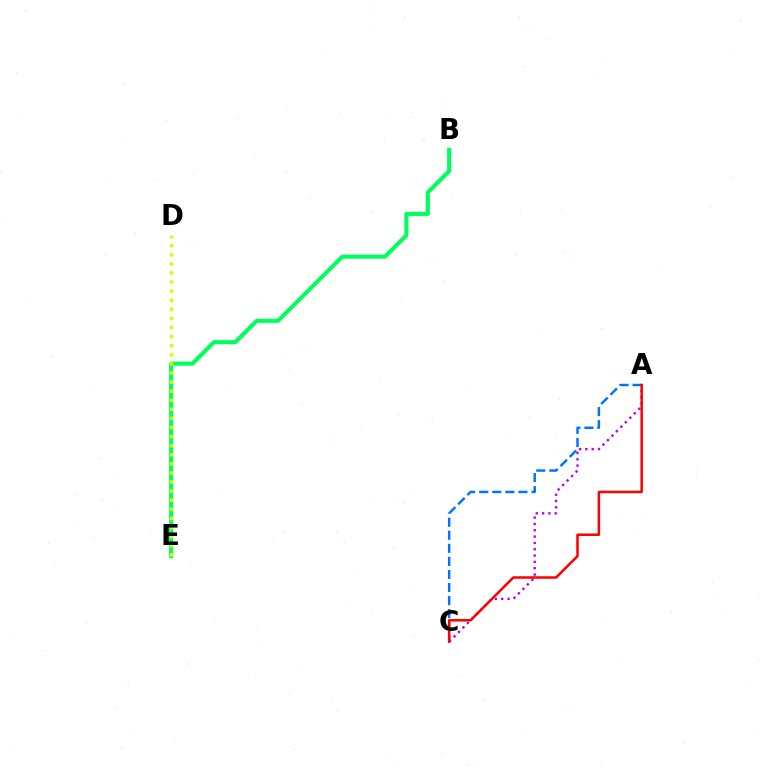{('A', 'C'): [{'color': '#0074ff', 'line_style': 'dashed', 'thickness': 1.78}, {'color': '#b900ff', 'line_style': 'dotted', 'thickness': 1.72}, {'color': '#ff0000', 'line_style': 'solid', 'thickness': 1.81}], ('B', 'E'): [{'color': '#00ff5c', 'line_style': 'solid', 'thickness': 2.95}], ('D', 'E'): [{'color': '#d1ff00', 'line_style': 'dotted', 'thickness': 2.47}]}